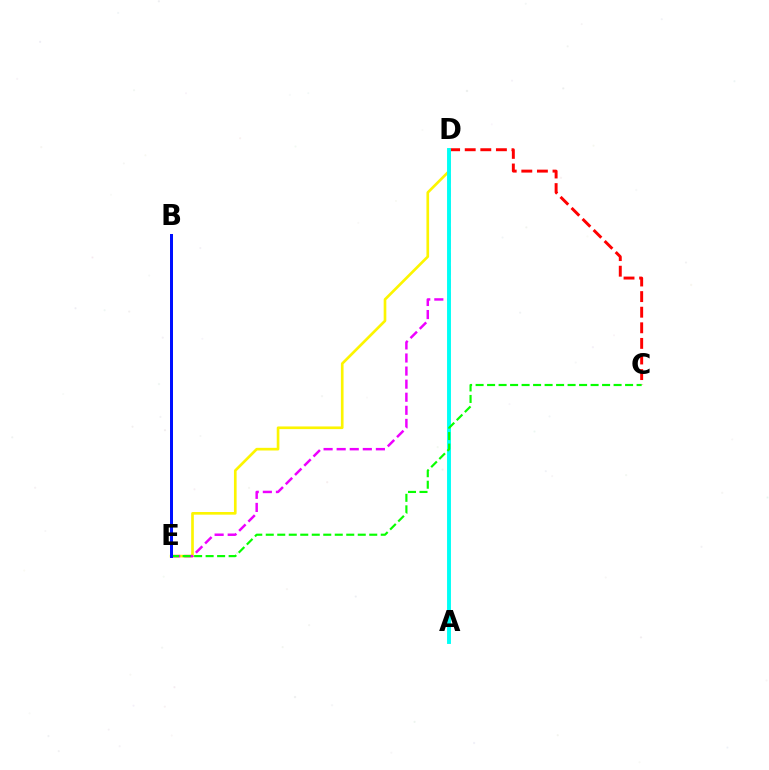{('C', 'D'): [{'color': '#ff0000', 'line_style': 'dashed', 'thickness': 2.12}], ('D', 'E'): [{'color': '#fcf500', 'line_style': 'solid', 'thickness': 1.92}, {'color': '#ee00ff', 'line_style': 'dashed', 'thickness': 1.78}], ('A', 'D'): [{'color': '#00fff6', 'line_style': 'solid', 'thickness': 2.81}], ('C', 'E'): [{'color': '#08ff00', 'line_style': 'dashed', 'thickness': 1.56}], ('B', 'E'): [{'color': '#0010ff', 'line_style': 'solid', 'thickness': 2.16}]}